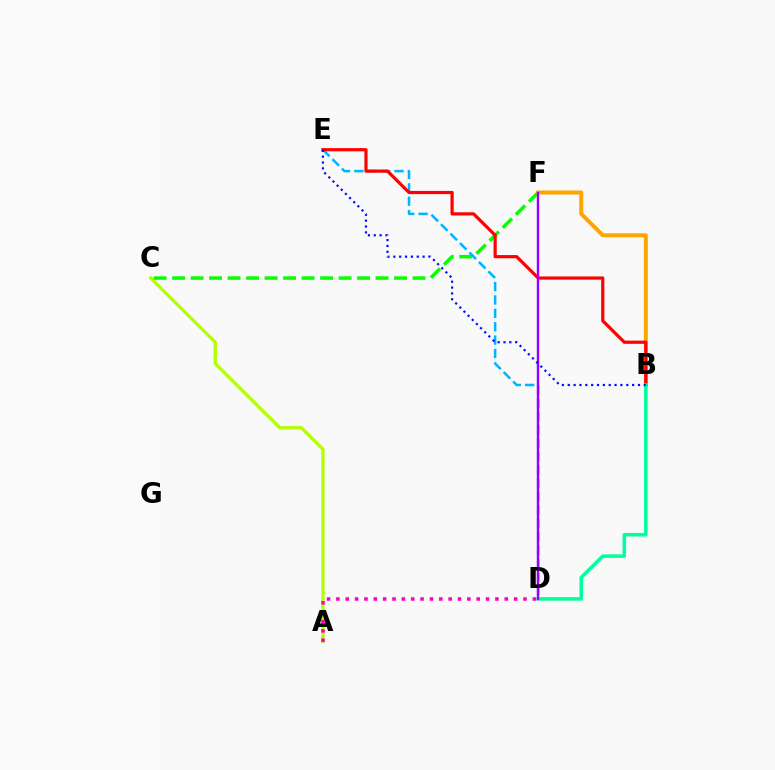{('A', 'C'): [{'color': '#b3ff00', 'line_style': 'solid', 'thickness': 2.38}], ('C', 'F'): [{'color': '#08ff00', 'line_style': 'dashed', 'thickness': 2.51}], ('B', 'F'): [{'color': '#ffa500', 'line_style': 'solid', 'thickness': 2.88}], ('D', 'E'): [{'color': '#00b5ff', 'line_style': 'dashed', 'thickness': 1.82}], ('A', 'D'): [{'color': '#ff00bd', 'line_style': 'dotted', 'thickness': 2.54}], ('B', 'E'): [{'color': '#ff0000', 'line_style': 'solid', 'thickness': 2.31}, {'color': '#0010ff', 'line_style': 'dotted', 'thickness': 1.59}], ('B', 'D'): [{'color': '#00ff9d', 'line_style': 'solid', 'thickness': 2.55}], ('D', 'F'): [{'color': '#9b00ff', 'line_style': 'solid', 'thickness': 1.74}]}